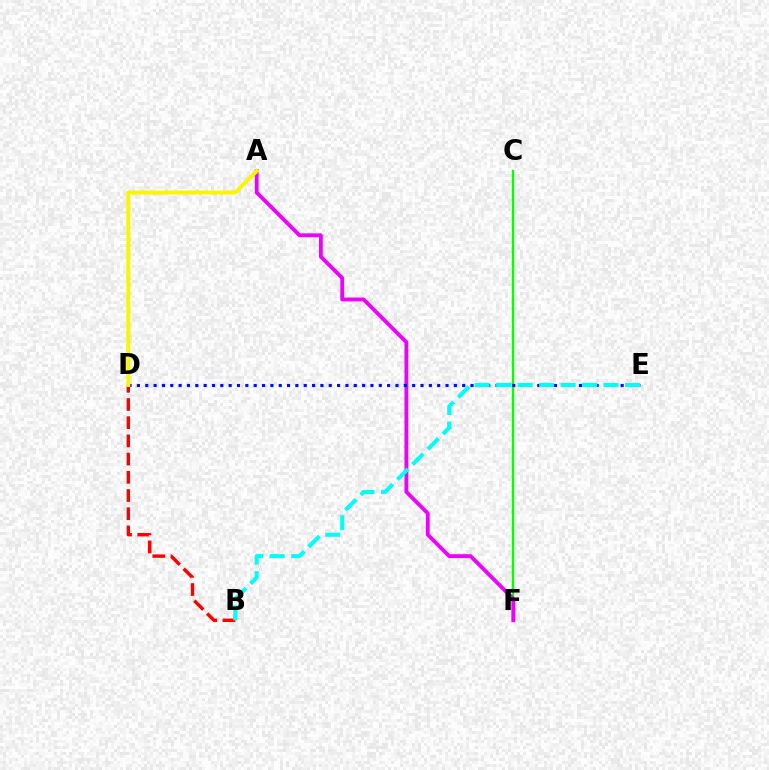{('C', 'F'): [{'color': '#08ff00', 'line_style': 'solid', 'thickness': 1.72}], ('A', 'F'): [{'color': '#ee00ff', 'line_style': 'solid', 'thickness': 2.78}], ('B', 'D'): [{'color': '#ff0000', 'line_style': 'dashed', 'thickness': 2.47}], ('D', 'E'): [{'color': '#0010ff', 'line_style': 'dotted', 'thickness': 2.27}], ('B', 'E'): [{'color': '#00fff6', 'line_style': 'dashed', 'thickness': 2.92}], ('A', 'D'): [{'color': '#fcf500', 'line_style': 'solid', 'thickness': 2.89}]}